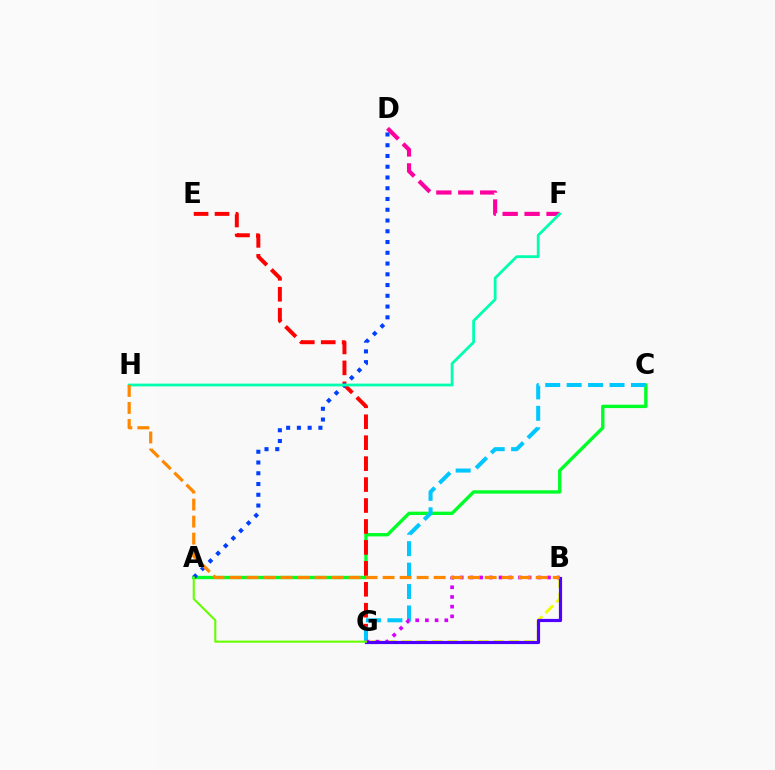{('A', 'C'): [{'color': '#00ff27', 'line_style': 'solid', 'thickness': 2.41}], ('E', 'G'): [{'color': '#ff0000', 'line_style': 'dashed', 'thickness': 2.84}], ('C', 'G'): [{'color': '#00c7ff', 'line_style': 'dashed', 'thickness': 2.91}], ('B', 'G'): [{'color': '#eeff00', 'line_style': 'dashed', 'thickness': 2.08}, {'color': '#d600ff', 'line_style': 'dotted', 'thickness': 2.64}, {'color': '#4f00ff', 'line_style': 'solid', 'thickness': 2.29}], ('D', 'F'): [{'color': '#ff00a0', 'line_style': 'dashed', 'thickness': 2.98}], ('A', 'D'): [{'color': '#003fff', 'line_style': 'dotted', 'thickness': 2.92}], ('F', 'H'): [{'color': '#00ffaf', 'line_style': 'solid', 'thickness': 2.0}], ('A', 'G'): [{'color': '#66ff00', 'line_style': 'solid', 'thickness': 1.52}], ('B', 'H'): [{'color': '#ff8800', 'line_style': 'dashed', 'thickness': 2.31}]}